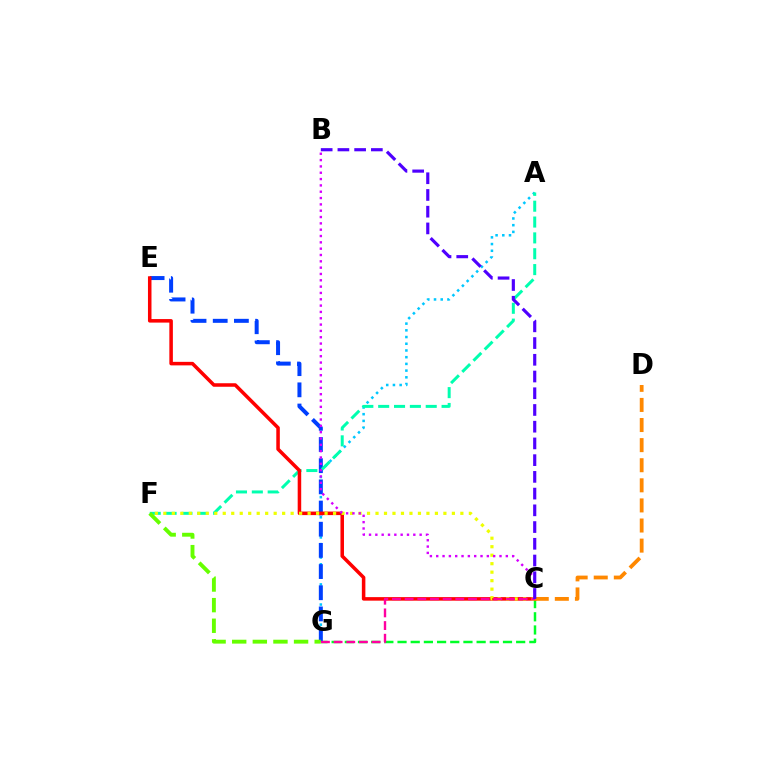{('C', 'G'): [{'color': '#00ff27', 'line_style': 'dashed', 'thickness': 1.79}, {'color': '#ff00a0', 'line_style': 'dashed', 'thickness': 1.72}], ('A', 'G'): [{'color': '#00c7ff', 'line_style': 'dotted', 'thickness': 1.82}], ('E', 'G'): [{'color': '#003fff', 'line_style': 'dashed', 'thickness': 2.88}], ('A', 'F'): [{'color': '#00ffaf', 'line_style': 'dashed', 'thickness': 2.15}], ('F', 'G'): [{'color': '#66ff00', 'line_style': 'dashed', 'thickness': 2.8}], ('C', 'E'): [{'color': '#ff0000', 'line_style': 'solid', 'thickness': 2.54}], ('C', 'D'): [{'color': '#ff8800', 'line_style': 'dashed', 'thickness': 2.73}], ('C', 'F'): [{'color': '#eeff00', 'line_style': 'dotted', 'thickness': 2.31}], ('B', 'C'): [{'color': '#d600ff', 'line_style': 'dotted', 'thickness': 1.72}, {'color': '#4f00ff', 'line_style': 'dashed', 'thickness': 2.27}]}